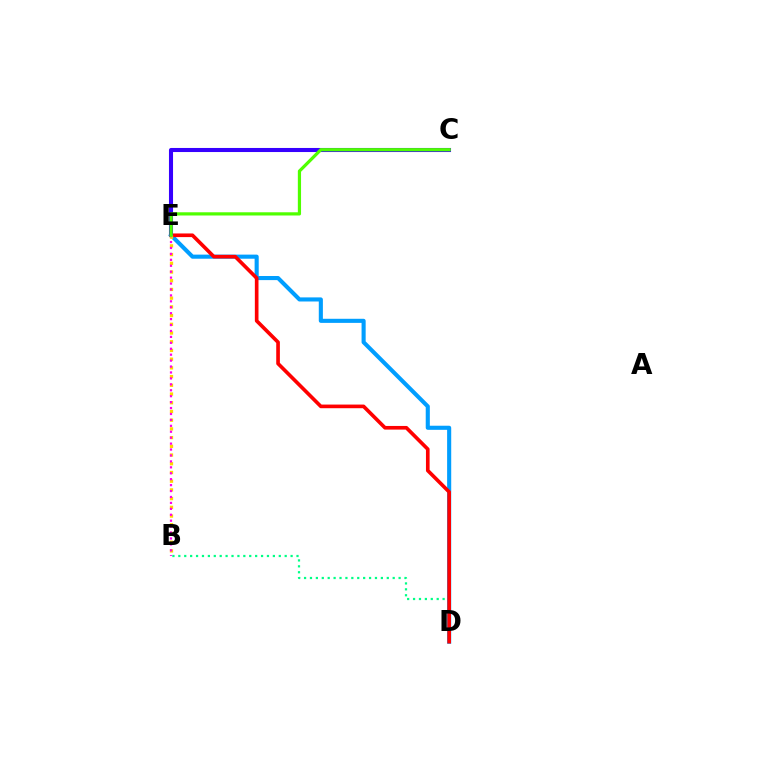{('D', 'E'): [{'color': '#009eff', 'line_style': 'solid', 'thickness': 2.95}, {'color': '#ff0000', 'line_style': 'solid', 'thickness': 2.63}], ('B', 'D'): [{'color': '#00ff86', 'line_style': 'dotted', 'thickness': 1.61}], ('C', 'E'): [{'color': '#3700ff', 'line_style': 'solid', 'thickness': 2.93}, {'color': '#4fff00', 'line_style': 'solid', 'thickness': 2.32}], ('B', 'E'): [{'color': '#ffd500', 'line_style': 'dotted', 'thickness': 2.37}, {'color': '#ff00ed', 'line_style': 'dotted', 'thickness': 1.61}]}